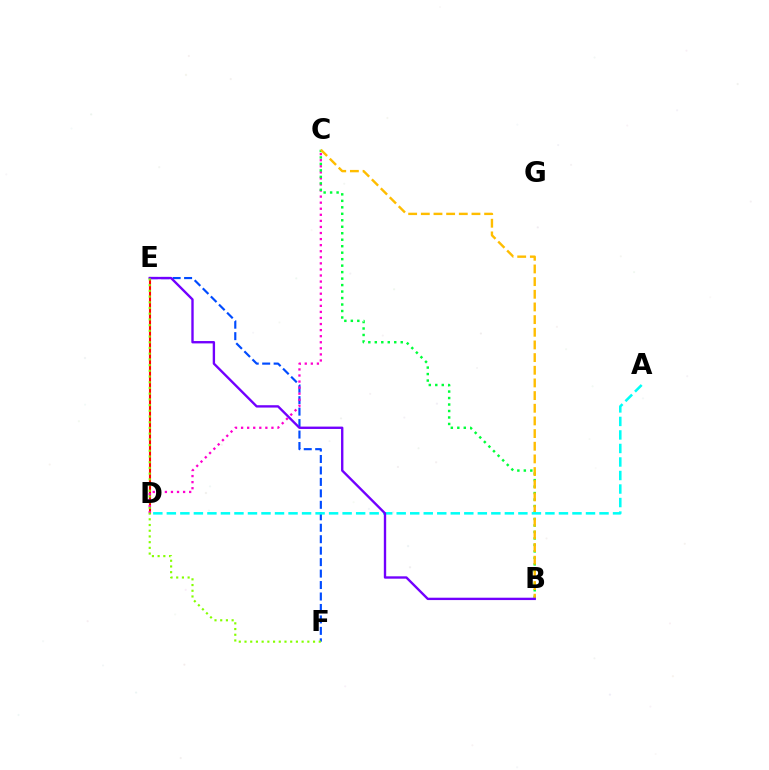{('E', 'F'): [{'color': '#004bff', 'line_style': 'dashed', 'thickness': 1.56}, {'color': '#84ff00', 'line_style': 'dotted', 'thickness': 1.55}], ('D', 'E'): [{'color': '#ff0000', 'line_style': 'solid', 'thickness': 1.51}], ('C', 'D'): [{'color': '#ff00cf', 'line_style': 'dotted', 'thickness': 1.65}], ('B', 'C'): [{'color': '#00ff39', 'line_style': 'dotted', 'thickness': 1.76}, {'color': '#ffbd00', 'line_style': 'dashed', 'thickness': 1.72}], ('A', 'D'): [{'color': '#00fff6', 'line_style': 'dashed', 'thickness': 1.84}], ('B', 'E'): [{'color': '#7200ff', 'line_style': 'solid', 'thickness': 1.7}]}